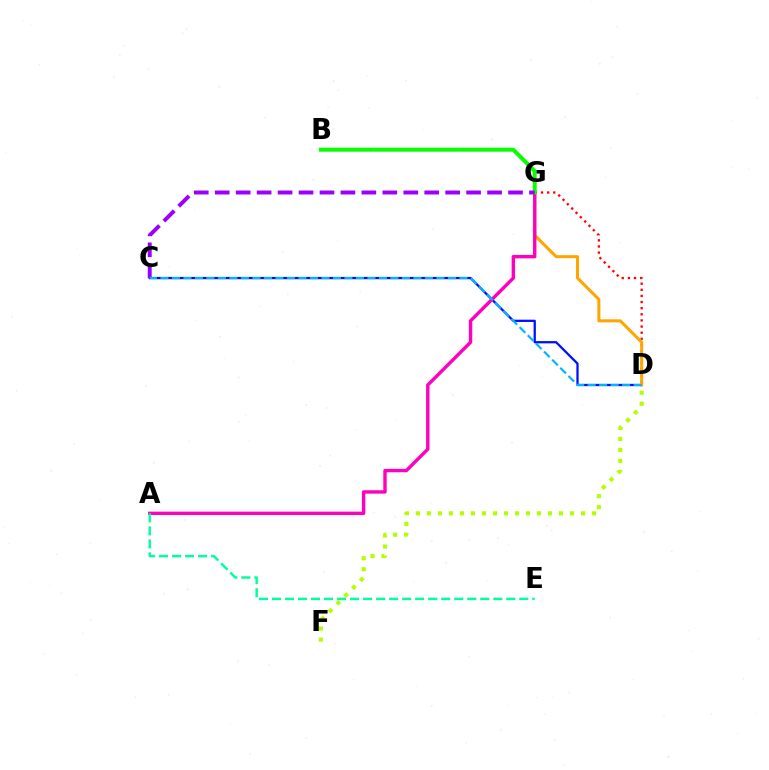{('C', 'D'): [{'color': '#0010ff', 'line_style': 'solid', 'thickness': 1.64}, {'color': '#00b5ff', 'line_style': 'dashed', 'thickness': 1.56}], ('D', 'F'): [{'color': '#b3ff00', 'line_style': 'dotted', 'thickness': 2.99}], ('D', 'G'): [{'color': '#ff0000', 'line_style': 'dotted', 'thickness': 1.67}, {'color': '#ffa500', 'line_style': 'solid', 'thickness': 2.18}], ('A', 'G'): [{'color': '#ff00bd', 'line_style': 'solid', 'thickness': 2.45}], ('B', 'G'): [{'color': '#08ff00', 'line_style': 'solid', 'thickness': 2.84}], ('C', 'G'): [{'color': '#9b00ff', 'line_style': 'dashed', 'thickness': 2.85}], ('A', 'E'): [{'color': '#00ff9d', 'line_style': 'dashed', 'thickness': 1.77}]}